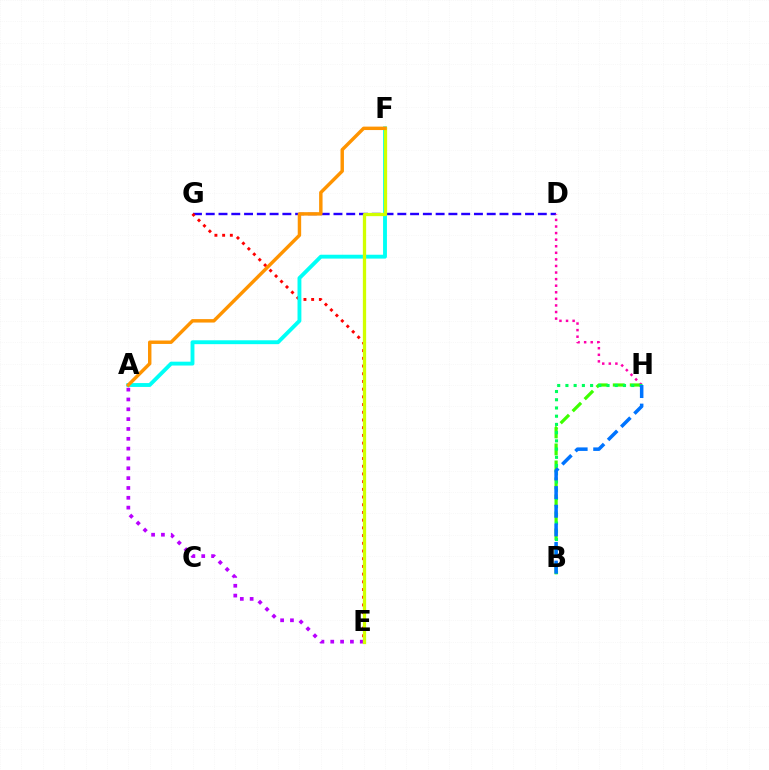{('B', 'H'): [{'color': '#3dff00', 'line_style': 'dashed', 'thickness': 2.31}, {'color': '#00ff5c', 'line_style': 'dotted', 'thickness': 2.23}, {'color': '#0074ff', 'line_style': 'dashed', 'thickness': 2.53}], ('D', 'G'): [{'color': '#2500ff', 'line_style': 'dashed', 'thickness': 1.74}], ('D', 'H'): [{'color': '#ff00ac', 'line_style': 'dotted', 'thickness': 1.79}], ('E', 'G'): [{'color': '#ff0000', 'line_style': 'dotted', 'thickness': 2.09}], ('A', 'F'): [{'color': '#00fff6', 'line_style': 'solid', 'thickness': 2.78}, {'color': '#ff9400', 'line_style': 'solid', 'thickness': 2.47}], ('A', 'E'): [{'color': '#b900ff', 'line_style': 'dotted', 'thickness': 2.67}], ('E', 'F'): [{'color': '#d1ff00', 'line_style': 'solid', 'thickness': 2.36}]}